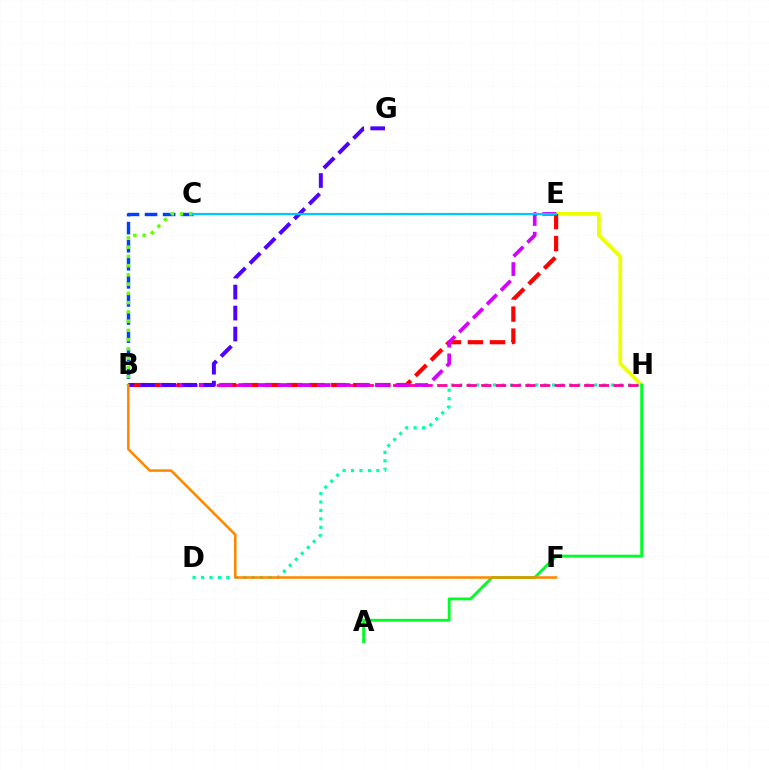{('D', 'H'): [{'color': '#00ffaf', 'line_style': 'dotted', 'thickness': 2.29}], ('B', 'C'): [{'color': '#003fff', 'line_style': 'dashed', 'thickness': 2.46}, {'color': '#66ff00', 'line_style': 'dotted', 'thickness': 2.51}], ('E', 'H'): [{'color': '#eeff00', 'line_style': 'solid', 'thickness': 2.71}], ('B', 'H'): [{'color': '#ff00a0', 'line_style': 'dashed', 'thickness': 2.0}], ('B', 'E'): [{'color': '#ff0000', 'line_style': 'dashed', 'thickness': 2.99}, {'color': '#d600ff', 'line_style': 'dashed', 'thickness': 2.67}], ('A', 'H'): [{'color': '#00ff27', 'line_style': 'solid', 'thickness': 2.05}], ('B', 'G'): [{'color': '#4f00ff', 'line_style': 'dashed', 'thickness': 2.85}], ('B', 'F'): [{'color': '#ff8800', 'line_style': 'solid', 'thickness': 1.84}], ('C', 'E'): [{'color': '#00c7ff', 'line_style': 'solid', 'thickness': 1.57}]}